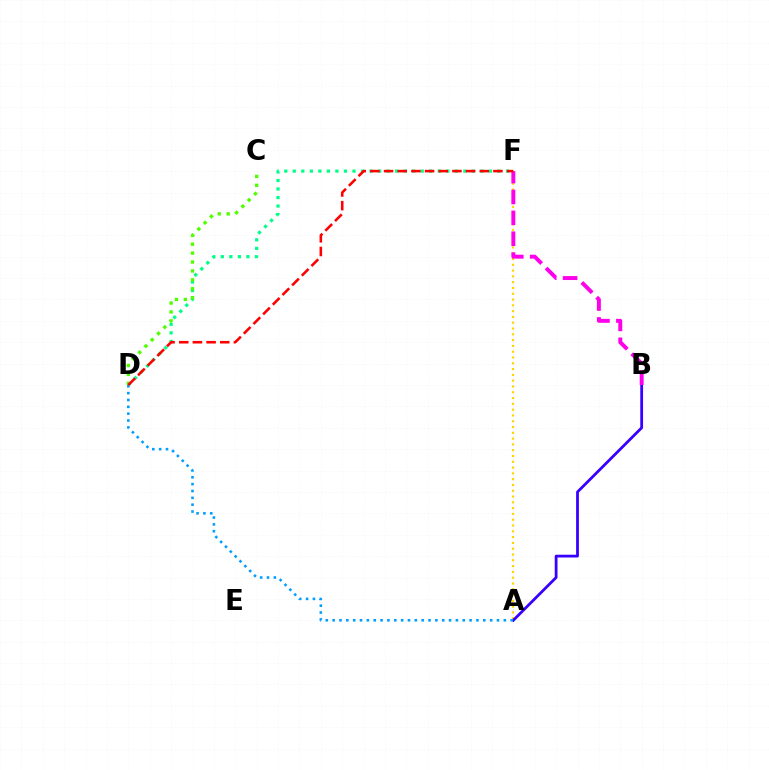{('D', 'F'): [{'color': '#00ff86', 'line_style': 'dotted', 'thickness': 2.32}, {'color': '#ff0000', 'line_style': 'dashed', 'thickness': 1.86}], ('A', 'F'): [{'color': '#ffd500', 'line_style': 'dotted', 'thickness': 1.57}], ('A', 'B'): [{'color': '#3700ff', 'line_style': 'solid', 'thickness': 2.0}], ('C', 'D'): [{'color': '#4fff00', 'line_style': 'dotted', 'thickness': 2.42}], ('B', 'F'): [{'color': '#ff00ed', 'line_style': 'dashed', 'thickness': 2.84}], ('A', 'D'): [{'color': '#009eff', 'line_style': 'dotted', 'thickness': 1.86}]}